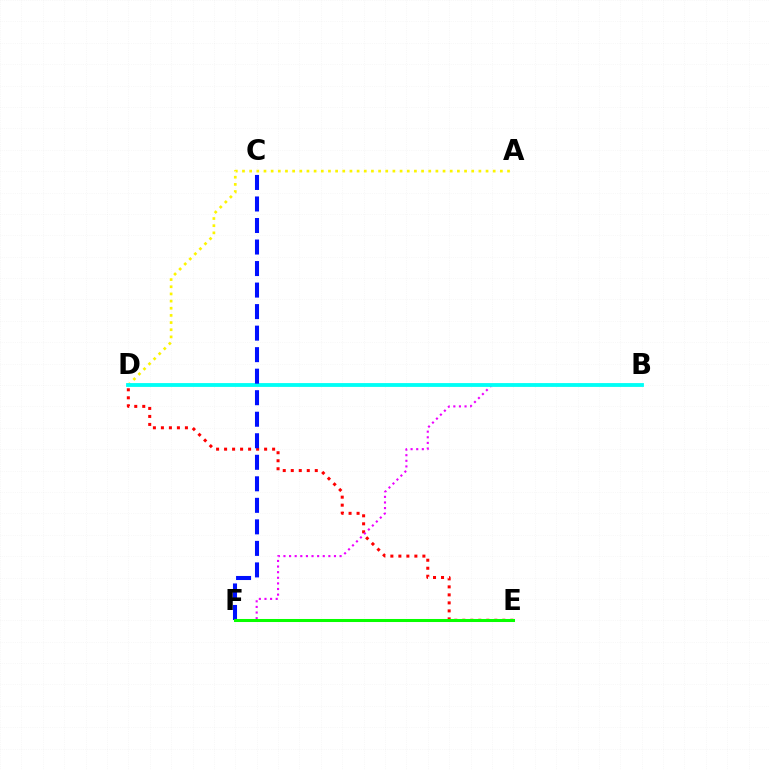{('A', 'D'): [{'color': '#fcf500', 'line_style': 'dotted', 'thickness': 1.95}], ('D', 'E'): [{'color': '#ff0000', 'line_style': 'dotted', 'thickness': 2.18}], ('B', 'F'): [{'color': '#ee00ff', 'line_style': 'dotted', 'thickness': 1.53}], ('B', 'D'): [{'color': '#00fff6', 'line_style': 'solid', 'thickness': 2.75}], ('C', 'F'): [{'color': '#0010ff', 'line_style': 'dashed', 'thickness': 2.92}], ('E', 'F'): [{'color': '#08ff00', 'line_style': 'solid', 'thickness': 2.19}]}